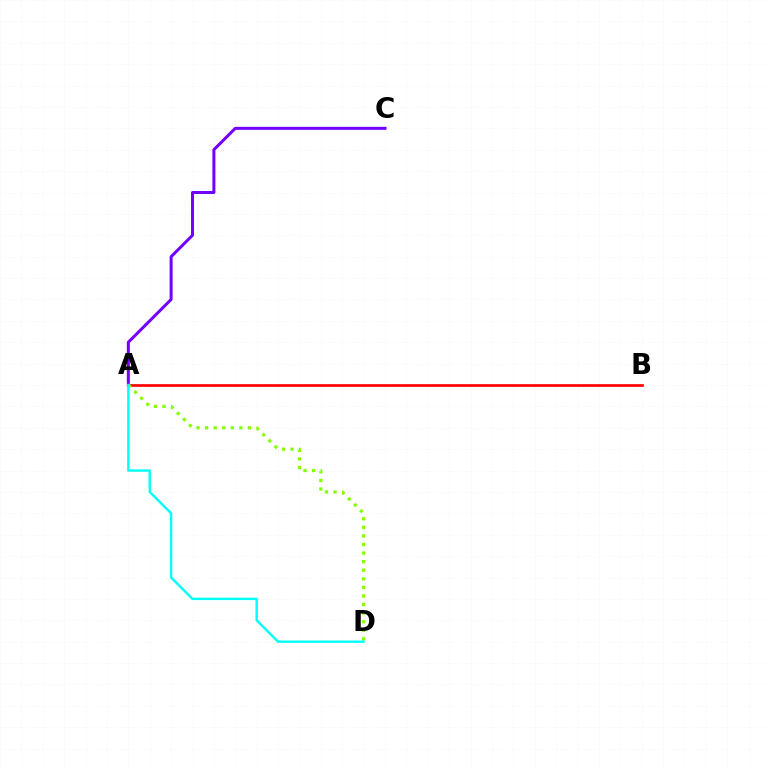{('A', 'C'): [{'color': '#7200ff', 'line_style': 'solid', 'thickness': 2.16}], ('A', 'B'): [{'color': '#ff0000', 'line_style': 'solid', 'thickness': 1.94}], ('A', 'D'): [{'color': '#84ff00', 'line_style': 'dotted', 'thickness': 2.33}, {'color': '#00fff6', 'line_style': 'solid', 'thickness': 1.72}]}